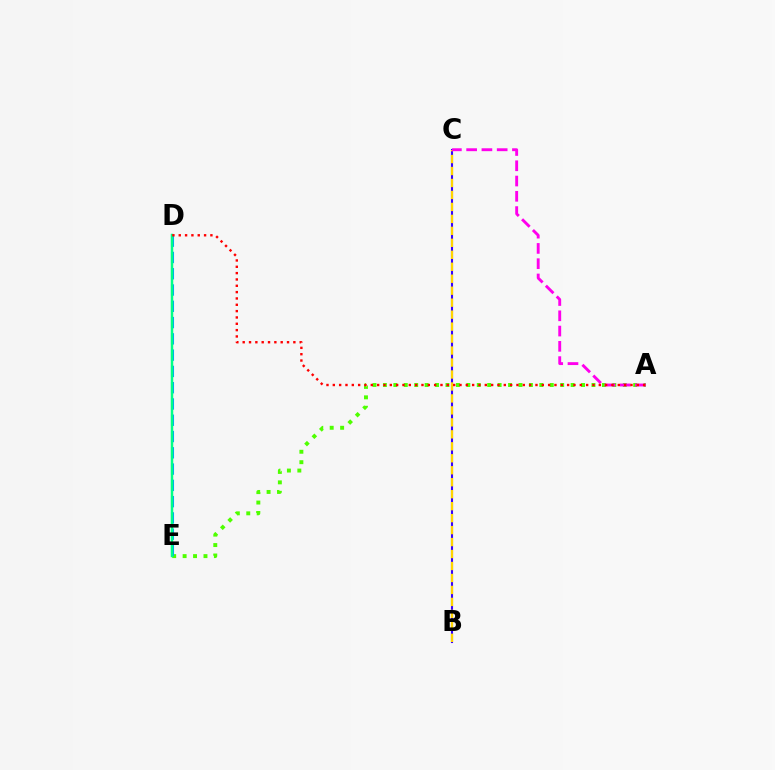{('A', 'E'): [{'color': '#4fff00', 'line_style': 'dotted', 'thickness': 2.83}], ('D', 'E'): [{'color': '#009eff', 'line_style': 'dashed', 'thickness': 2.21}, {'color': '#00ff86', 'line_style': 'solid', 'thickness': 1.78}], ('B', 'C'): [{'color': '#3700ff', 'line_style': 'solid', 'thickness': 1.5}, {'color': '#ffd500', 'line_style': 'dashed', 'thickness': 1.63}], ('A', 'C'): [{'color': '#ff00ed', 'line_style': 'dashed', 'thickness': 2.07}], ('A', 'D'): [{'color': '#ff0000', 'line_style': 'dotted', 'thickness': 1.72}]}